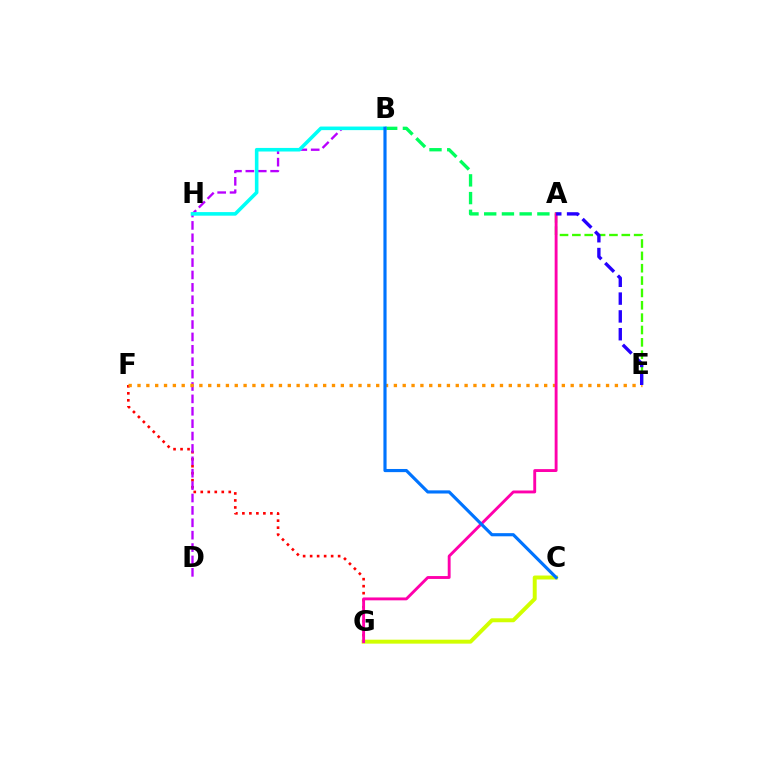{('F', 'G'): [{'color': '#ff0000', 'line_style': 'dotted', 'thickness': 1.9}], ('C', 'G'): [{'color': '#d1ff00', 'line_style': 'solid', 'thickness': 2.84}], ('B', 'D'): [{'color': '#b900ff', 'line_style': 'dashed', 'thickness': 1.68}], ('A', 'E'): [{'color': '#3dff00', 'line_style': 'dashed', 'thickness': 1.68}, {'color': '#2500ff', 'line_style': 'dashed', 'thickness': 2.42}], ('A', 'B'): [{'color': '#00ff5c', 'line_style': 'dashed', 'thickness': 2.41}], ('E', 'F'): [{'color': '#ff9400', 'line_style': 'dotted', 'thickness': 2.4}], ('A', 'G'): [{'color': '#ff00ac', 'line_style': 'solid', 'thickness': 2.08}], ('B', 'H'): [{'color': '#00fff6', 'line_style': 'solid', 'thickness': 2.58}], ('B', 'C'): [{'color': '#0074ff', 'line_style': 'solid', 'thickness': 2.27}]}